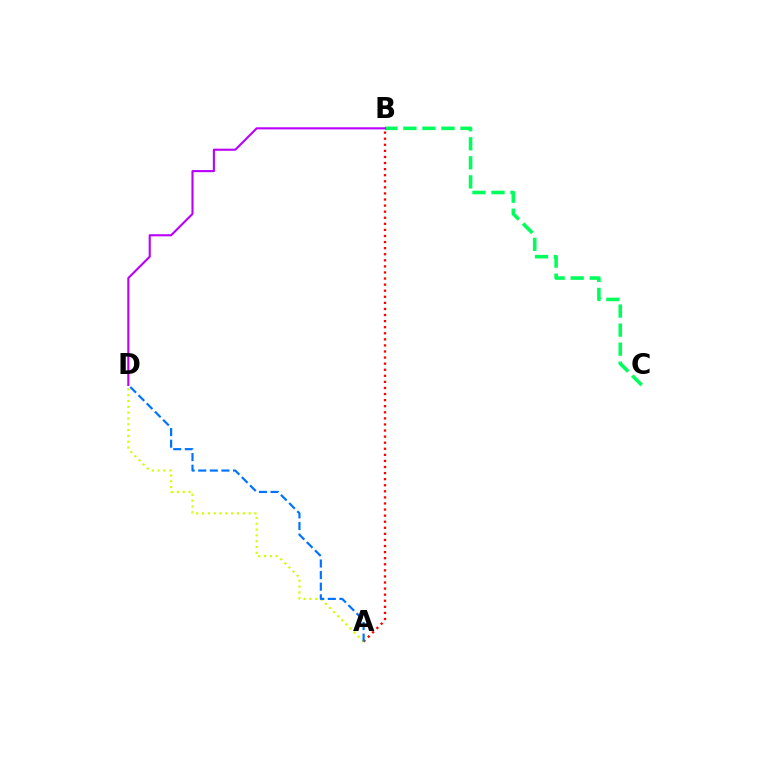{('A', 'B'): [{'color': '#ff0000', 'line_style': 'dotted', 'thickness': 1.65}], ('B', 'C'): [{'color': '#00ff5c', 'line_style': 'dashed', 'thickness': 2.59}], ('A', 'D'): [{'color': '#d1ff00', 'line_style': 'dotted', 'thickness': 1.58}, {'color': '#0074ff', 'line_style': 'dashed', 'thickness': 1.58}], ('B', 'D'): [{'color': '#b900ff', 'line_style': 'solid', 'thickness': 1.52}]}